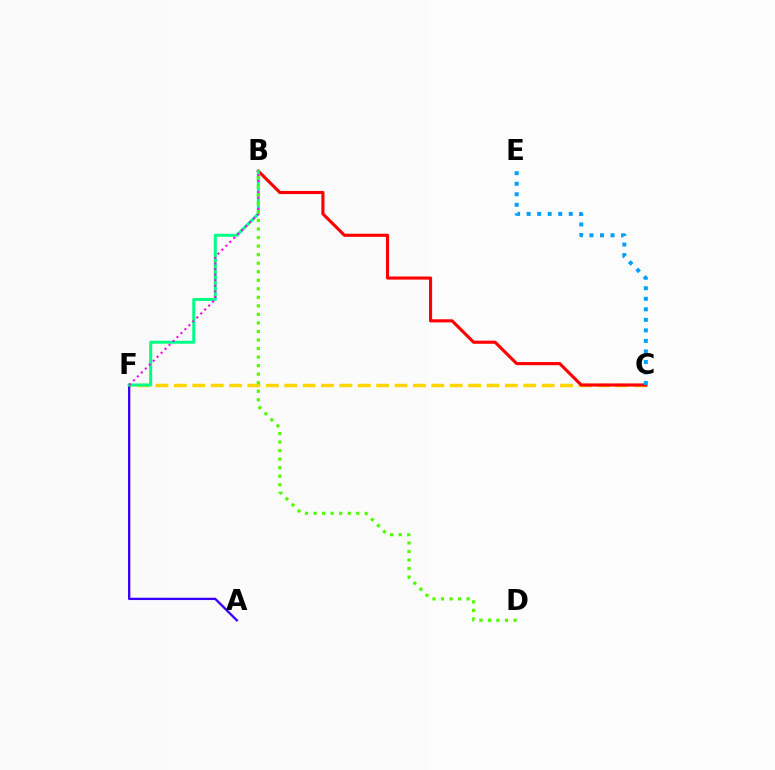{('C', 'F'): [{'color': '#ffd500', 'line_style': 'dashed', 'thickness': 2.5}], ('B', 'C'): [{'color': '#ff0000', 'line_style': 'solid', 'thickness': 2.24}], ('A', 'F'): [{'color': '#3700ff', 'line_style': 'solid', 'thickness': 1.66}], ('B', 'F'): [{'color': '#00ff86', 'line_style': 'solid', 'thickness': 2.17}, {'color': '#ff00ed', 'line_style': 'dotted', 'thickness': 1.52}], ('B', 'D'): [{'color': '#4fff00', 'line_style': 'dotted', 'thickness': 2.32}], ('C', 'E'): [{'color': '#009eff', 'line_style': 'dotted', 'thickness': 2.86}]}